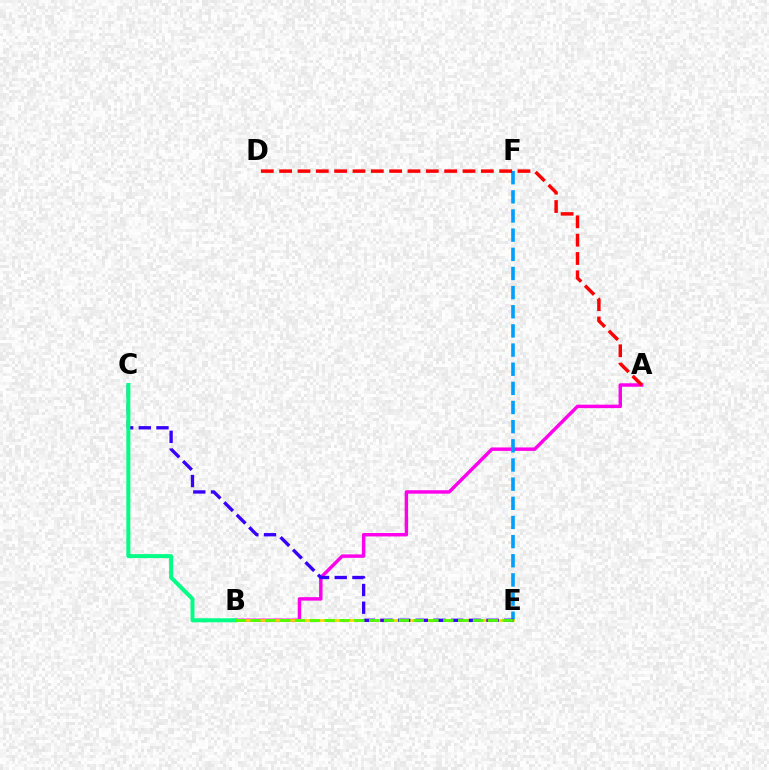{('A', 'B'): [{'color': '#ff00ed', 'line_style': 'solid', 'thickness': 2.48}], ('E', 'F'): [{'color': '#009eff', 'line_style': 'dashed', 'thickness': 2.6}], ('B', 'E'): [{'color': '#ffd500', 'line_style': 'solid', 'thickness': 1.92}, {'color': '#4fff00', 'line_style': 'dashed', 'thickness': 2.02}], ('A', 'D'): [{'color': '#ff0000', 'line_style': 'dashed', 'thickness': 2.49}], ('C', 'E'): [{'color': '#3700ff', 'line_style': 'dashed', 'thickness': 2.4}], ('B', 'C'): [{'color': '#00ff86', 'line_style': 'solid', 'thickness': 2.87}]}